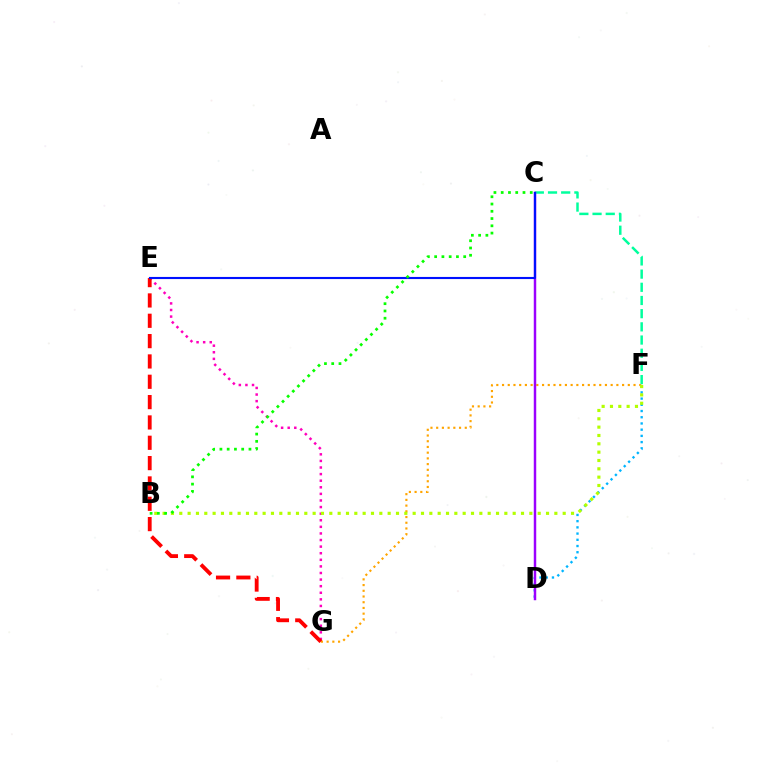{('F', 'G'): [{'color': '#ffa500', 'line_style': 'dotted', 'thickness': 1.55}], ('C', 'F'): [{'color': '#00ff9d', 'line_style': 'dashed', 'thickness': 1.79}], ('D', 'F'): [{'color': '#00b5ff', 'line_style': 'dotted', 'thickness': 1.69}], ('E', 'G'): [{'color': '#ff00bd', 'line_style': 'dotted', 'thickness': 1.79}, {'color': '#ff0000', 'line_style': 'dashed', 'thickness': 2.76}], ('C', 'D'): [{'color': '#9b00ff', 'line_style': 'solid', 'thickness': 1.77}], ('B', 'F'): [{'color': '#b3ff00', 'line_style': 'dotted', 'thickness': 2.26}], ('C', 'E'): [{'color': '#0010ff', 'line_style': 'solid', 'thickness': 1.52}], ('B', 'C'): [{'color': '#08ff00', 'line_style': 'dotted', 'thickness': 1.97}]}